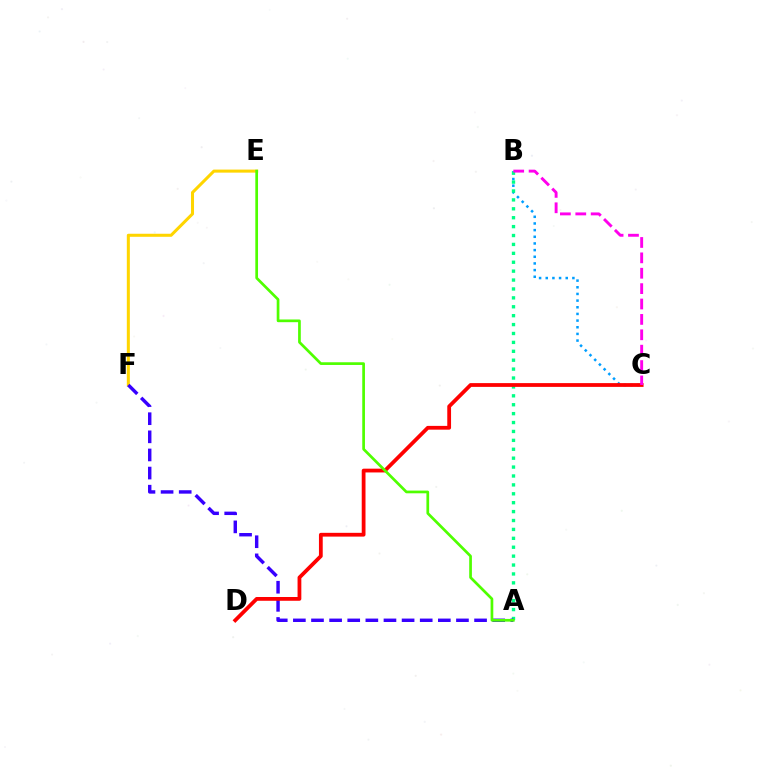{('B', 'C'): [{'color': '#009eff', 'line_style': 'dotted', 'thickness': 1.81}, {'color': '#ff00ed', 'line_style': 'dashed', 'thickness': 2.09}], ('E', 'F'): [{'color': '#ffd500', 'line_style': 'solid', 'thickness': 2.19}], ('A', 'B'): [{'color': '#00ff86', 'line_style': 'dotted', 'thickness': 2.42}], ('A', 'F'): [{'color': '#3700ff', 'line_style': 'dashed', 'thickness': 2.46}], ('C', 'D'): [{'color': '#ff0000', 'line_style': 'solid', 'thickness': 2.72}], ('A', 'E'): [{'color': '#4fff00', 'line_style': 'solid', 'thickness': 1.95}]}